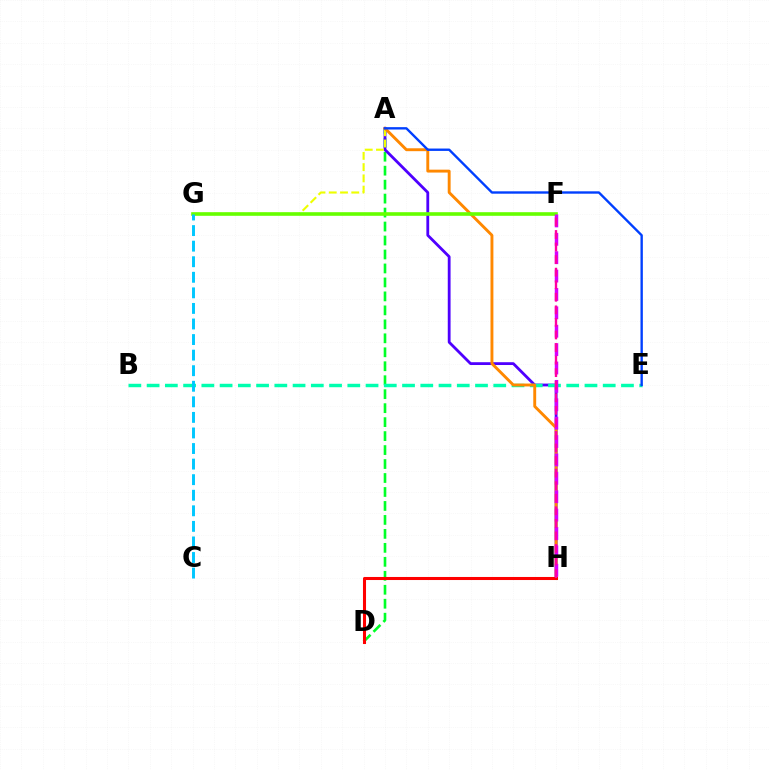{('A', 'D'): [{'color': '#00ff27', 'line_style': 'dashed', 'thickness': 1.9}], ('A', 'H'): [{'color': '#4f00ff', 'line_style': 'solid', 'thickness': 2.02}, {'color': '#ff8800', 'line_style': 'solid', 'thickness': 2.09}], ('A', 'G'): [{'color': '#eeff00', 'line_style': 'dashed', 'thickness': 1.53}], ('B', 'E'): [{'color': '#00ffaf', 'line_style': 'dashed', 'thickness': 2.48}], ('A', 'E'): [{'color': '#003fff', 'line_style': 'solid', 'thickness': 1.71}], ('F', 'G'): [{'color': '#66ff00', 'line_style': 'solid', 'thickness': 2.61}], ('F', 'H'): [{'color': '#d600ff', 'line_style': 'dashed', 'thickness': 2.5}, {'color': '#ff00a0', 'line_style': 'dashed', 'thickness': 1.71}], ('C', 'G'): [{'color': '#00c7ff', 'line_style': 'dashed', 'thickness': 2.11}], ('D', 'H'): [{'color': '#ff0000', 'line_style': 'solid', 'thickness': 2.2}]}